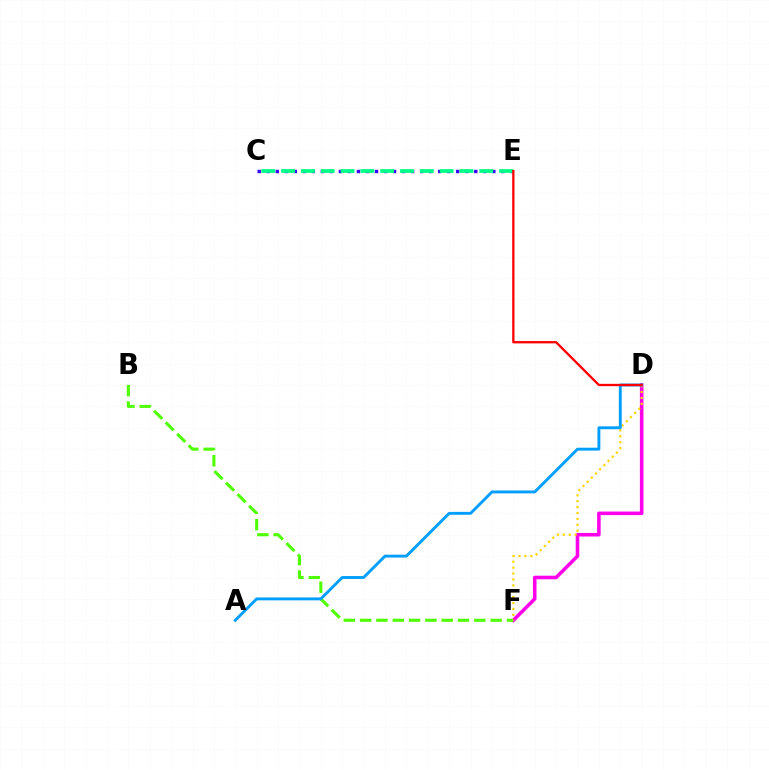{('D', 'F'): [{'color': '#ff00ed', 'line_style': 'solid', 'thickness': 2.56}, {'color': '#ffd500', 'line_style': 'dotted', 'thickness': 1.6}], ('B', 'F'): [{'color': '#4fff00', 'line_style': 'dashed', 'thickness': 2.22}], ('C', 'E'): [{'color': '#3700ff', 'line_style': 'dotted', 'thickness': 2.45}, {'color': '#00ff86', 'line_style': 'dashed', 'thickness': 2.69}], ('A', 'D'): [{'color': '#009eff', 'line_style': 'solid', 'thickness': 2.08}], ('D', 'E'): [{'color': '#ff0000', 'line_style': 'solid', 'thickness': 1.66}]}